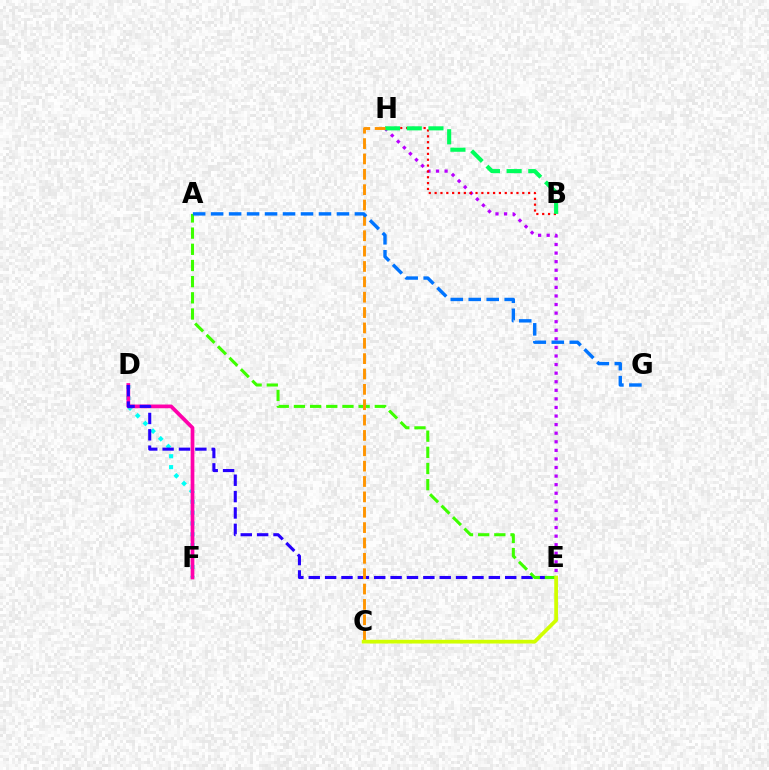{('D', 'F'): [{'color': '#00fff6', 'line_style': 'dotted', 'thickness': 2.95}, {'color': '#ff00ac', 'line_style': 'solid', 'thickness': 2.68}], ('E', 'H'): [{'color': '#b900ff', 'line_style': 'dotted', 'thickness': 2.33}], ('D', 'E'): [{'color': '#2500ff', 'line_style': 'dashed', 'thickness': 2.22}], ('B', 'H'): [{'color': '#ff0000', 'line_style': 'dotted', 'thickness': 1.59}, {'color': '#00ff5c', 'line_style': 'dashed', 'thickness': 2.95}], ('A', 'E'): [{'color': '#3dff00', 'line_style': 'dashed', 'thickness': 2.2}], ('C', 'H'): [{'color': '#ff9400', 'line_style': 'dashed', 'thickness': 2.09}], ('A', 'G'): [{'color': '#0074ff', 'line_style': 'dashed', 'thickness': 2.44}], ('C', 'E'): [{'color': '#d1ff00', 'line_style': 'solid', 'thickness': 2.68}]}